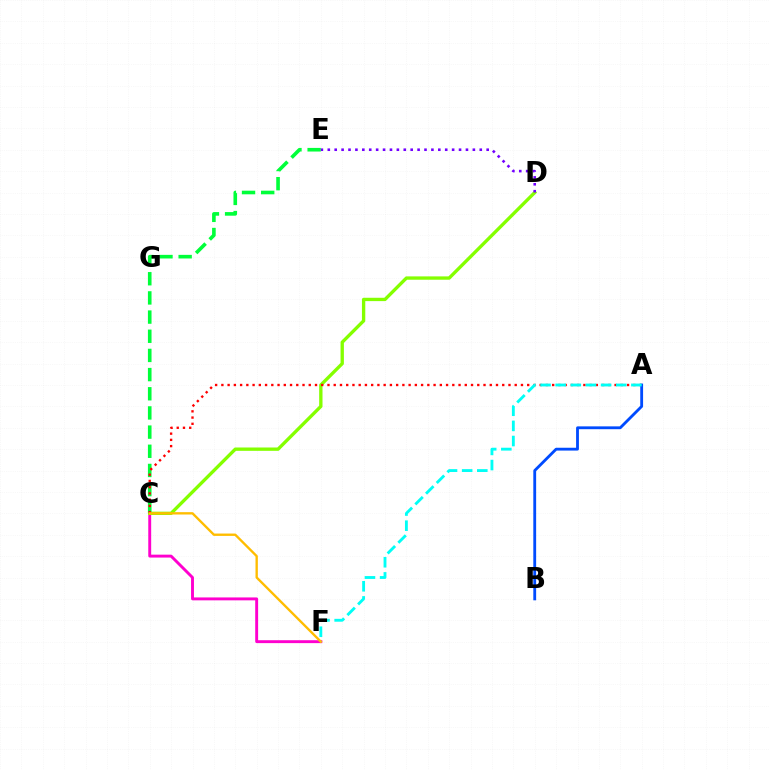{('C', 'F'): [{'color': '#ff00cf', 'line_style': 'solid', 'thickness': 2.09}, {'color': '#ffbd00', 'line_style': 'solid', 'thickness': 1.7}], ('C', 'D'): [{'color': '#84ff00', 'line_style': 'solid', 'thickness': 2.4}], ('C', 'E'): [{'color': '#00ff39', 'line_style': 'dashed', 'thickness': 2.6}], ('A', 'C'): [{'color': '#ff0000', 'line_style': 'dotted', 'thickness': 1.7}], ('A', 'B'): [{'color': '#004bff', 'line_style': 'solid', 'thickness': 2.04}], ('D', 'E'): [{'color': '#7200ff', 'line_style': 'dotted', 'thickness': 1.88}], ('A', 'F'): [{'color': '#00fff6', 'line_style': 'dashed', 'thickness': 2.06}]}